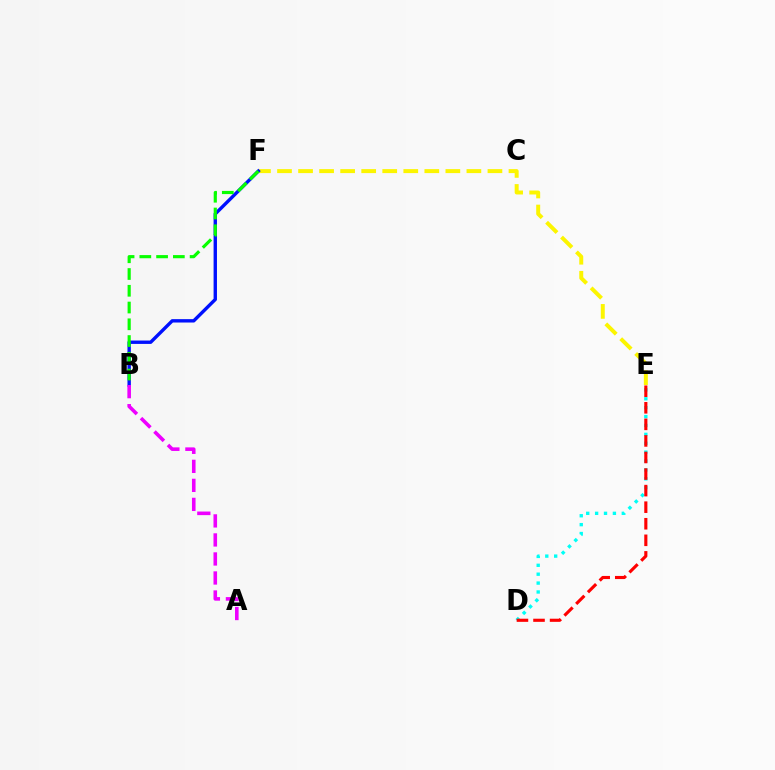{('D', 'E'): [{'color': '#00fff6', 'line_style': 'dotted', 'thickness': 2.42}, {'color': '#ff0000', 'line_style': 'dashed', 'thickness': 2.25}], ('E', 'F'): [{'color': '#fcf500', 'line_style': 'dashed', 'thickness': 2.86}], ('B', 'F'): [{'color': '#0010ff', 'line_style': 'solid', 'thickness': 2.43}, {'color': '#08ff00', 'line_style': 'dashed', 'thickness': 2.28}], ('A', 'B'): [{'color': '#ee00ff', 'line_style': 'dashed', 'thickness': 2.58}]}